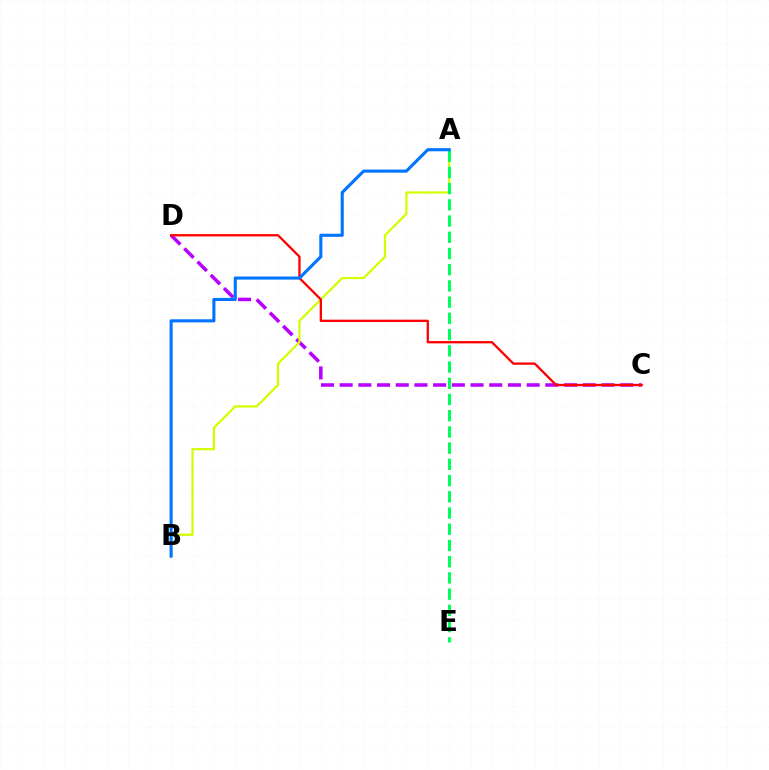{('C', 'D'): [{'color': '#b900ff', 'line_style': 'dashed', 'thickness': 2.54}, {'color': '#ff0000', 'line_style': 'solid', 'thickness': 1.66}], ('A', 'B'): [{'color': '#d1ff00', 'line_style': 'solid', 'thickness': 1.6}, {'color': '#0074ff', 'line_style': 'solid', 'thickness': 2.23}], ('A', 'E'): [{'color': '#00ff5c', 'line_style': 'dashed', 'thickness': 2.2}]}